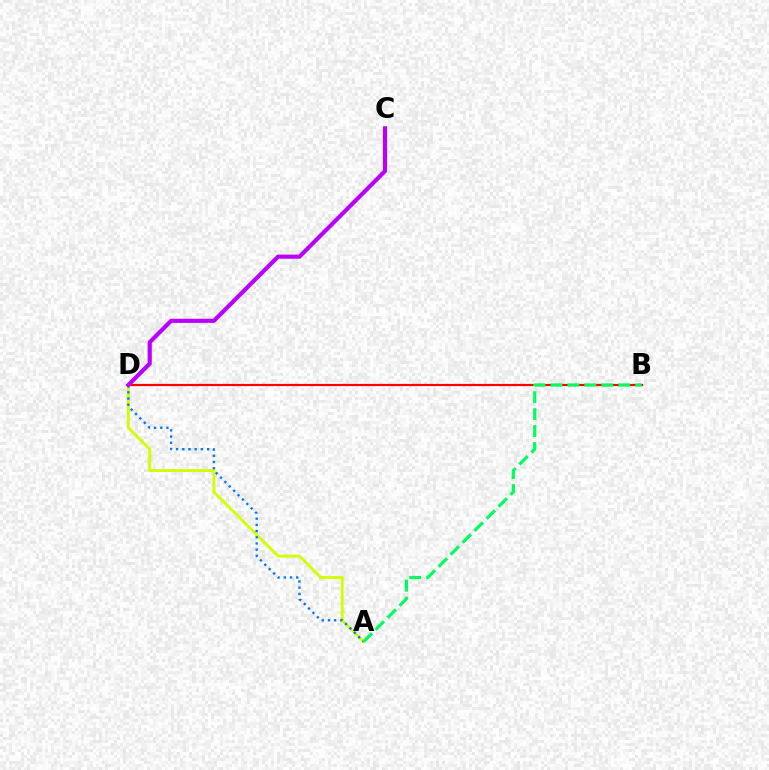{('A', 'D'): [{'color': '#d1ff00', 'line_style': 'solid', 'thickness': 2.06}, {'color': '#0074ff', 'line_style': 'dotted', 'thickness': 1.68}], ('B', 'D'): [{'color': '#ff0000', 'line_style': 'solid', 'thickness': 1.56}], ('C', 'D'): [{'color': '#b900ff', 'line_style': 'solid', 'thickness': 2.99}], ('A', 'B'): [{'color': '#00ff5c', 'line_style': 'dashed', 'thickness': 2.3}]}